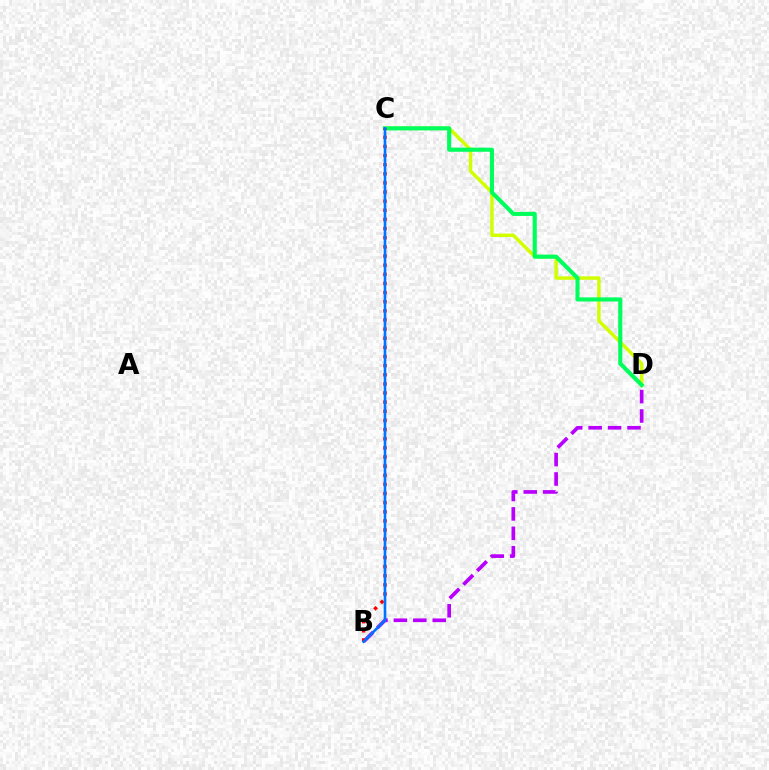{('C', 'D'): [{'color': '#d1ff00', 'line_style': 'solid', 'thickness': 2.49}, {'color': '#00ff5c', 'line_style': 'solid', 'thickness': 2.96}], ('B', 'D'): [{'color': '#b900ff', 'line_style': 'dashed', 'thickness': 2.64}], ('B', 'C'): [{'color': '#ff0000', 'line_style': 'dotted', 'thickness': 2.48}, {'color': '#0074ff', 'line_style': 'solid', 'thickness': 1.88}]}